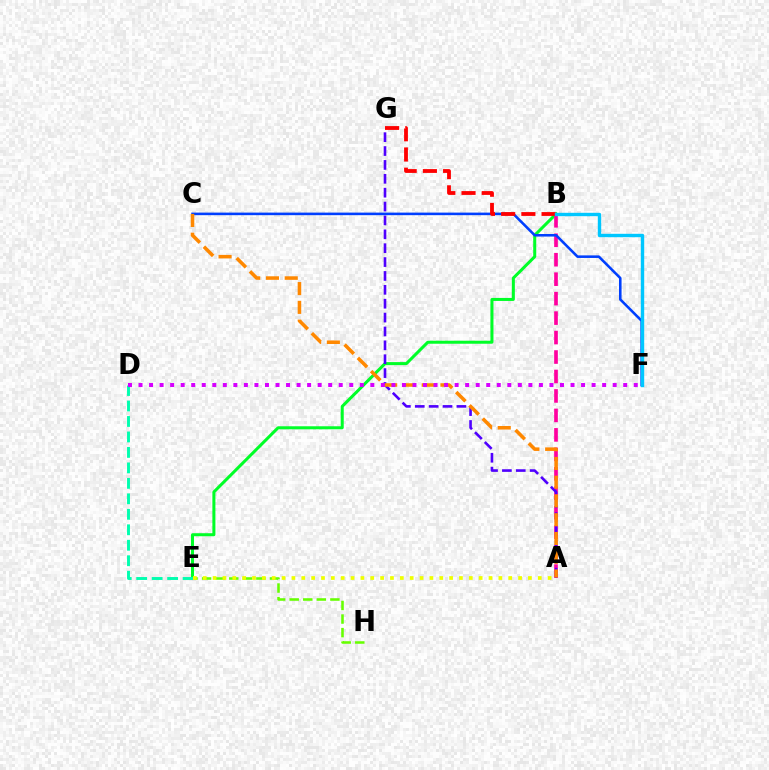{('B', 'E'): [{'color': '#00ff27', 'line_style': 'solid', 'thickness': 2.18}], ('A', 'B'): [{'color': '#ff00a0', 'line_style': 'dashed', 'thickness': 2.64}], ('A', 'G'): [{'color': '#4f00ff', 'line_style': 'dashed', 'thickness': 1.89}], ('C', 'F'): [{'color': '#003fff', 'line_style': 'solid', 'thickness': 1.85}], ('B', 'G'): [{'color': '#ff0000', 'line_style': 'dashed', 'thickness': 2.75}], ('D', 'E'): [{'color': '#00ffaf', 'line_style': 'dashed', 'thickness': 2.1}], ('B', 'F'): [{'color': '#00c7ff', 'line_style': 'solid', 'thickness': 2.44}], ('A', 'C'): [{'color': '#ff8800', 'line_style': 'dashed', 'thickness': 2.55}], ('E', 'H'): [{'color': '#66ff00', 'line_style': 'dashed', 'thickness': 1.84}], ('D', 'F'): [{'color': '#d600ff', 'line_style': 'dotted', 'thickness': 2.86}], ('A', 'E'): [{'color': '#eeff00', 'line_style': 'dotted', 'thickness': 2.68}]}